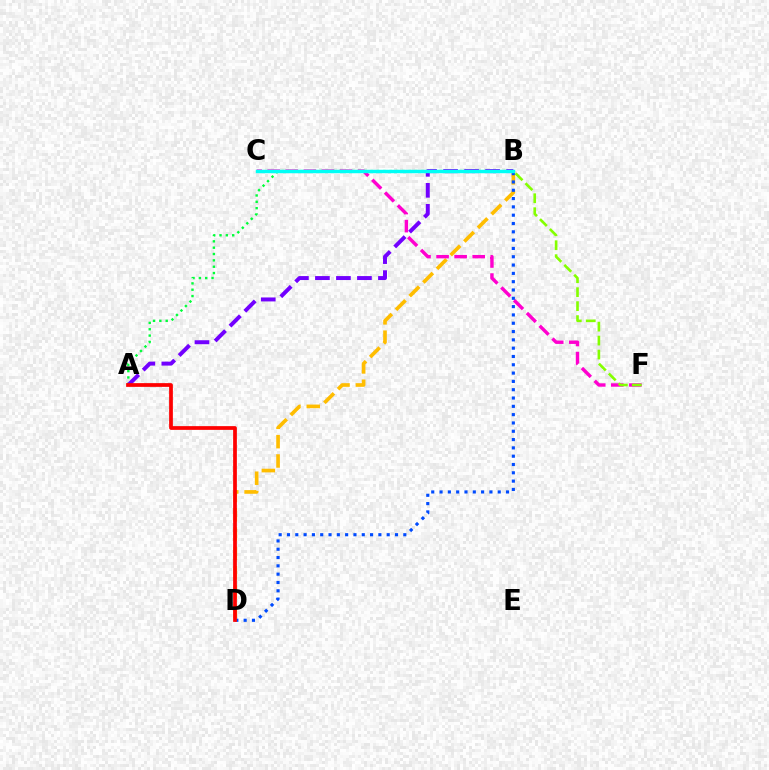{('B', 'D'): [{'color': '#ffbd00', 'line_style': 'dashed', 'thickness': 2.62}, {'color': '#004bff', 'line_style': 'dotted', 'thickness': 2.26}], ('C', 'F'): [{'color': '#ff00cf', 'line_style': 'dashed', 'thickness': 2.45}], ('A', 'B'): [{'color': '#00ff39', 'line_style': 'dotted', 'thickness': 1.72}, {'color': '#7200ff', 'line_style': 'dashed', 'thickness': 2.85}], ('B', 'C'): [{'color': '#00fff6', 'line_style': 'solid', 'thickness': 2.47}], ('B', 'F'): [{'color': '#84ff00', 'line_style': 'dashed', 'thickness': 1.9}], ('A', 'D'): [{'color': '#ff0000', 'line_style': 'solid', 'thickness': 2.69}]}